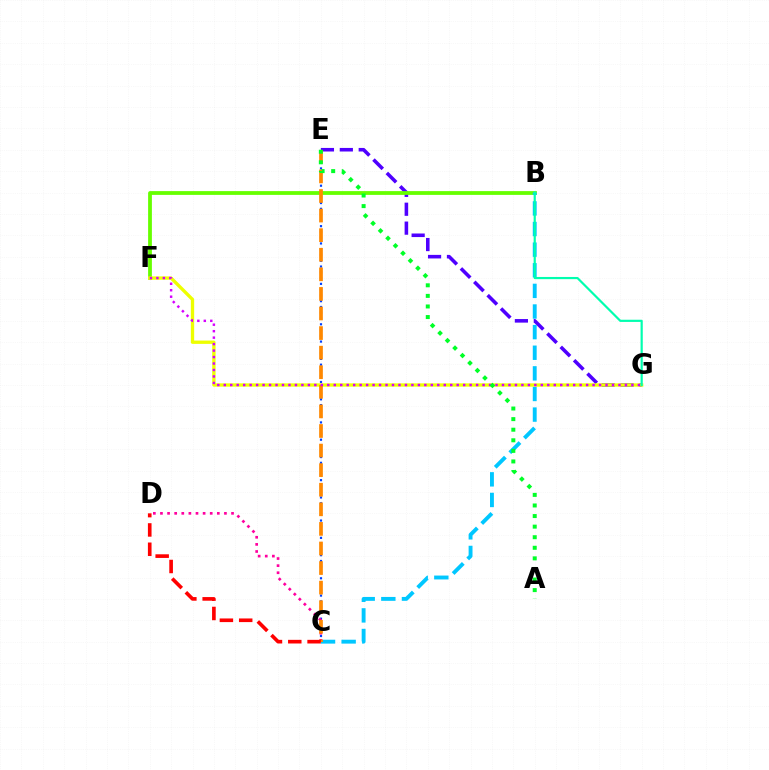{('E', 'G'): [{'color': '#4f00ff', 'line_style': 'dashed', 'thickness': 2.57}], ('B', 'F'): [{'color': '#66ff00', 'line_style': 'solid', 'thickness': 2.72}], ('B', 'C'): [{'color': '#00c7ff', 'line_style': 'dashed', 'thickness': 2.8}], ('C', 'E'): [{'color': '#003fff', 'line_style': 'dotted', 'thickness': 1.57}, {'color': '#ff8800', 'line_style': 'dashed', 'thickness': 2.66}], ('F', 'G'): [{'color': '#eeff00', 'line_style': 'solid', 'thickness': 2.4}, {'color': '#d600ff', 'line_style': 'dotted', 'thickness': 1.76}], ('C', 'D'): [{'color': '#ff00a0', 'line_style': 'dotted', 'thickness': 1.93}, {'color': '#ff0000', 'line_style': 'dashed', 'thickness': 2.62}], ('B', 'G'): [{'color': '#00ffaf', 'line_style': 'solid', 'thickness': 1.58}], ('A', 'E'): [{'color': '#00ff27', 'line_style': 'dotted', 'thickness': 2.87}]}